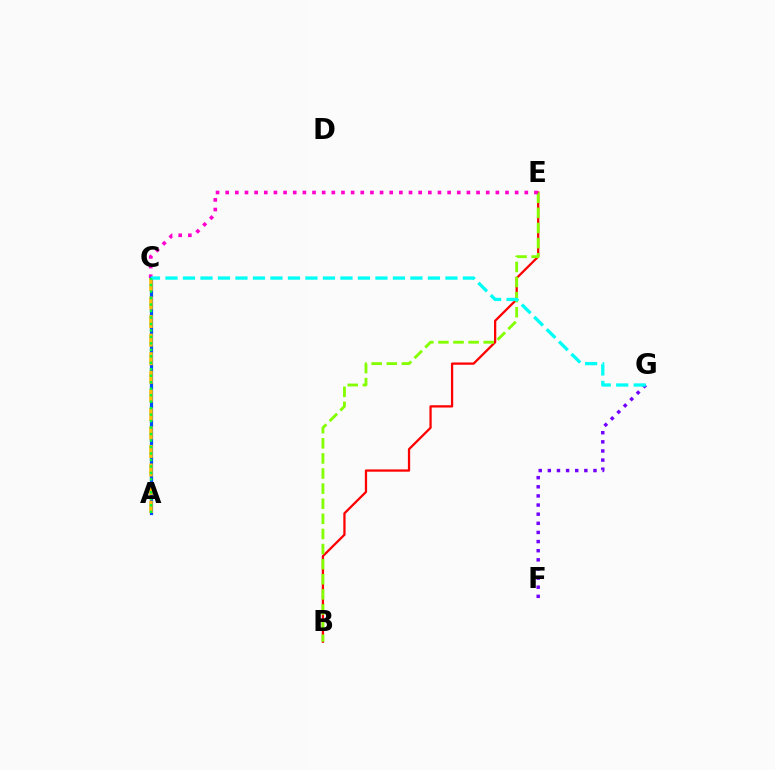{('F', 'G'): [{'color': '#7200ff', 'line_style': 'dotted', 'thickness': 2.48}], ('B', 'E'): [{'color': '#ff0000', 'line_style': 'solid', 'thickness': 1.64}, {'color': '#84ff00', 'line_style': 'dashed', 'thickness': 2.05}], ('C', 'E'): [{'color': '#ff00cf', 'line_style': 'dotted', 'thickness': 2.62}], ('A', 'C'): [{'color': '#004bff', 'line_style': 'solid', 'thickness': 2.3}, {'color': '#ffbd00', 'line_style': 'dashed', 'thickness': 2.52}, {'color': '#00ff39', 'line_style': 'dotted', 'thickness': 1.76}], ('C', 'G'): [{'color': '#00fff6', 'line_style': 'dashed', 'thickness': 2.38}]}